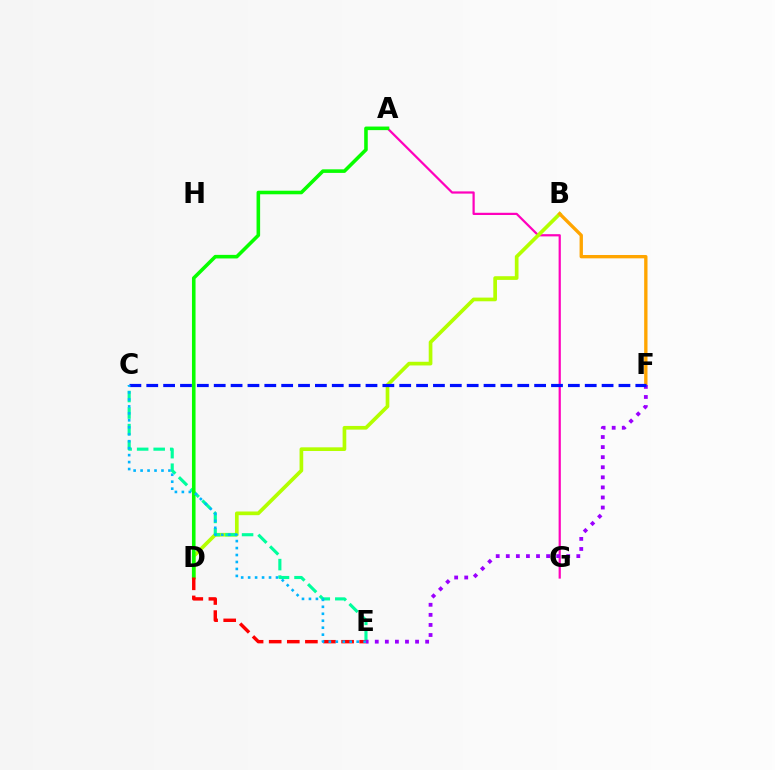{('A', 'G'): [{'color': '#ff00bd', 'line_style': 'solid', 'thickness': 1.6}], ('B', 'D'): [{'color': '#b3ff00', 'line_style': 'solid', 'thickness': 2.65}], ('C', 'E'): [{'color': '#00ff9d', 'line_style': 'dashed', 'thickness': 2.25}, {'color': '#00b5ff', 'line_style': 'dotted', 'thickness': 1.89}], ('B', 'F'): [{'color': '#ffa500', 'line_style': 'solid', 'thickness': 2.41}], ('E', 'F'): [{'color': '#9b00ff', 'line_style': 'dotted', 'thickness': 2.74}], ('A', 'D'): [{'color': '#08ff00', 'line_style': 'solid', 'thickness': 2.57}], ('D', 'E'): [{'color': '#ff0000', 'line_style': 'dashed', 'thickness': 2.46}], ('C', 'F'): [{'color': '#0010ff', 'line_style': 'dashed', 'thickness': 2.29}]}